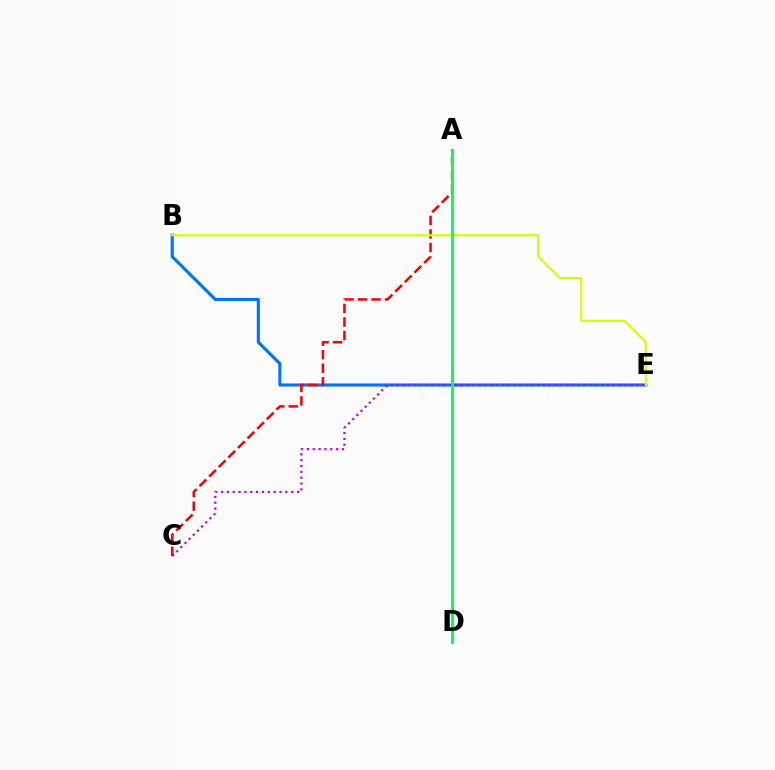{('B', 'E'): [{'color': '#0074ff', 'line_style': 'solid', 'thickness': 2.24}, {'color': '#d1ff00', 'line_style': 'solid', 'thickness': 1.51}], ('A', 'C'): [{'color': '#ff0000', 'line_style': 'dashed', 'thickness': 1.84}], ('C', 'E'): [{'color': '#b900ff', 'line_style': 'dotted', 'thickness': 1.59}], ('A', 'D'): [{'color': '#00ff5c', 'line_style': 'solid', 'thickness': 2.08}]}